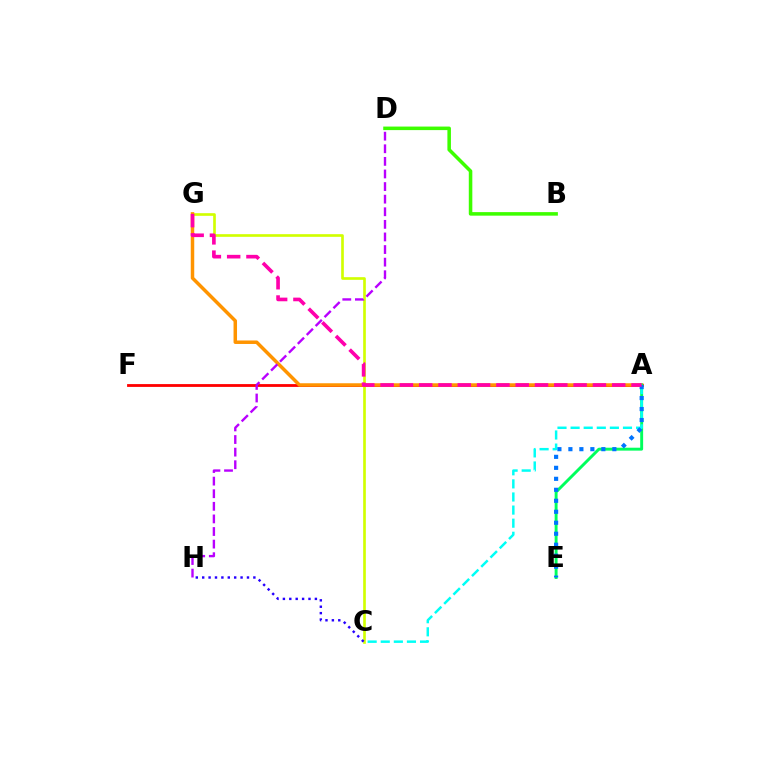{('B', 'D'): [{'color': '#3dff00', 'line_style': 'solid', 'thickness': 2.55}], ('C', 'G'): [{'color': '#d1ff00', 'line_style': 'solid', 'thickness': 1.91}], ('C', 'H'): [{'color': '#2500ff', 'line_style': 'dotted', 'thickness': 1.74}], ('A', 'F'): [{'color': '#ff0000', 'line_style': 'solid', 'thickness': 2.02}], ('A', 'G'): [{'color': '#ff9400', 'line_style': 'solid', 'thickness': 2.51}, {'color': '#ff00ac', 'line_style': 'dashed', 'thickness': 2.62}], ('D', 'H'): [{'color': '#b900ff', 'line_style': 'dashed', 'thickness': 1.71}], ('A', 'E'): [{'color': '#00ff5c', 'line_style': 'solid', 'thickness': 2.1}, {'color': '#0074ff', 'line_style': 'dotted', 'thickness': 2.98}], ('A', 'C'): [{'color': '#00fff6', 'line_style': 'dashed', 'thickness': 1.78}]}